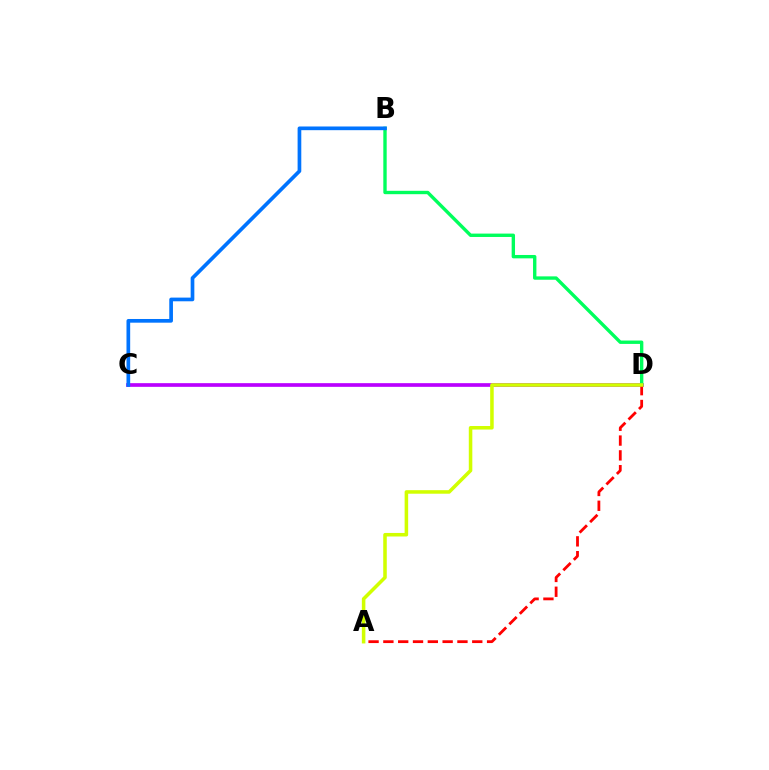{('C', 'D'): [{'color': '#b900ff', 'line_style': 'solid', 'thickness': 2.65}], ('B', 'D'): [{'color': '#00ff5c', 'line_style': 'solid', 'thickness': 2.43}], ('A', 'D'): [{'color': '#ff0000', 'line_style': 'dashed', 'thickness': 2.01}, {'color': '#d1ff00', 'line_style': 'solid', 'thickness': 2.55}], ('B', 'C'): [{'color': '#0074ff', 'line_style': 'solid', 'thickness': 2.65}]}